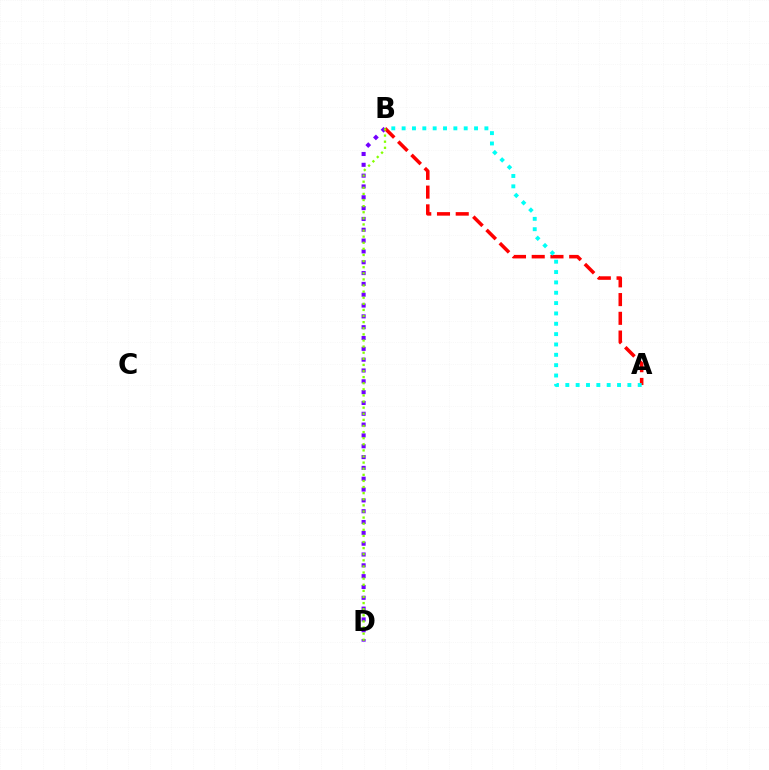{('B', 'D'): [{'color': '#7200ff', 'line_style': 'dotted', 'thickness': 2.94}, {'color': '#84ff00', 'line_style': 'dotted', 'thickness': 1.66}], ('A', 'B'): [{'color': '#ff0000', 'line_style': 'dashed', 'thickness': 2.55}, {'color': '#00fff6', 'line_style': 'dotted', 'thickness': 2.81}]}